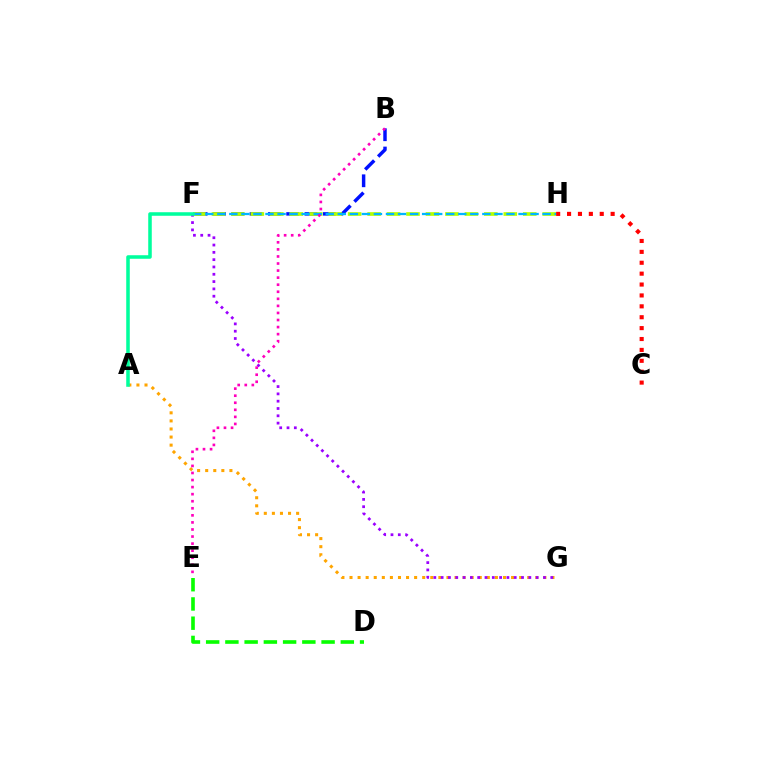{('B', 'F'): [{'color': '#0010ff', 'line_style': 'dashed', 'thickness': 2.49}], ('A', 'G'): [{'color': '#ffa500', 'line_style': 'dotted', 'thickness': 2.19}], ('F', 'H'): [{'color': '#b3ff00', 'line_style': 'dashed', 'thickness': 2.64}, {'color': '#00b5ff', 'line_style': 'dashed', 'thickness': 1.64}], ('F', 'G'): [{'color': '#9b00ff', 'line_style': 'dotted', 'thickness': 1.99}], ('A', 'F'): [{'color': '#00ff9d', 'line_style': 'solid', 'thickness': 2.55}], ('D', 'E'): [{'color': '#08ff00', 'line_style': 'dashed', 'thickness': 2.61}], ('B', 'E'): [{'color': '#ff00bd', 'line_style': 'dotted', 'thickness': 1.92}], ('C', 'H'): [{'color': '#ff0000', 'line_style': 'dotted', 'thickness': 2.96}]}